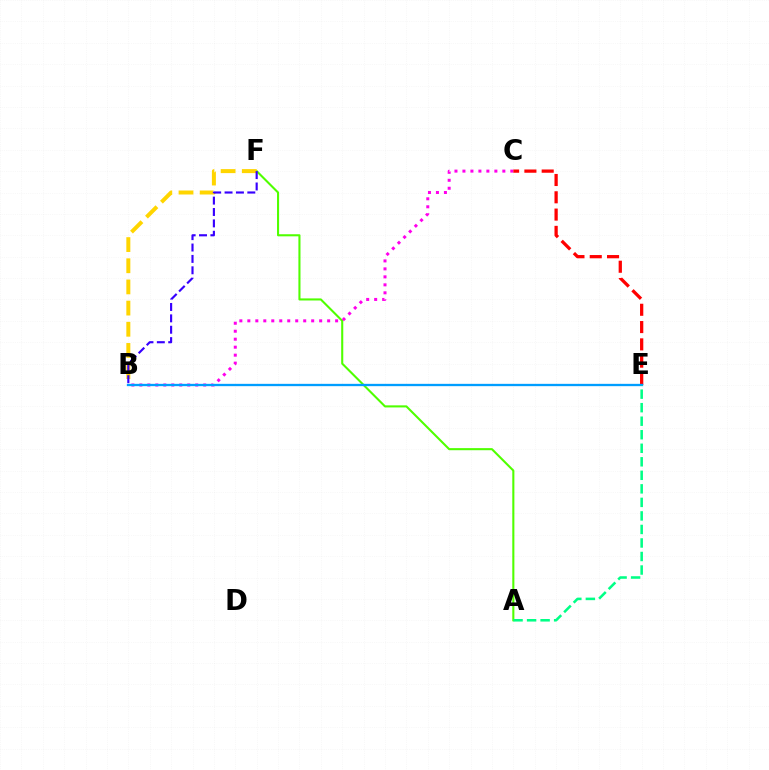{('A', 'F'): [{'color': '#4fff00', 'line_style': 'solid', 'thickness': 1.5}], ('B', 'C'): [{'color': '#ff00ed', 'line_style': 'dotted', 'thickness': 2.17}], ('C', 'E'): [{'color': '#ff0000', 'line_style': 'dashed', 'thickness': 2.35}], ('B', 'E'): [{'color': '#009eff', 'line_style': 'solid', 'thickness': 1.66}], ('A', 'E'): [{'color': '#00ff86', 'line_style': 'dashed', 'thickness': 1.84}], ('B', 'F'): [{'color': '#ffd500', 'line_style': 'dashed', 'thickness': 2.88}, {'color': '#3700ff', 'line_style': 'dashed', 'thickness': 1.55}]}